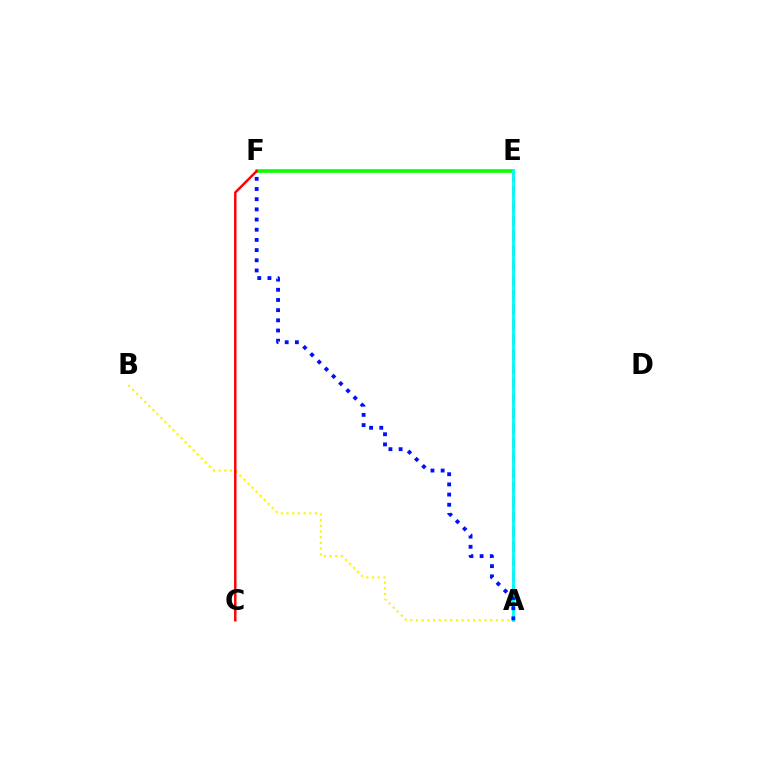{('A', 'E'): [{'color': '#ee00ff', 'line_style': 'dashed', 'thickness': 2.01}, {'color': '#00fff6', 'line_style': 'solid', 'thickness': 2.06}], ('E', 'F'): [{'color': '#08ff00', 'line_style': 'solid', 'thickness': 2.59}], ('A', 'B'): [{'color': '#fcf500', 'line_style': 'dotted', 'thickness': 1.55}], ('A', 'F'): [{'color': '#0010ff', 'line_style': 'dotted', 'thickness': 2.77}], ('C', 'F'): [{'color': '#ff0000', 'line_style': 'solid', 'thickness': 1.77}]}